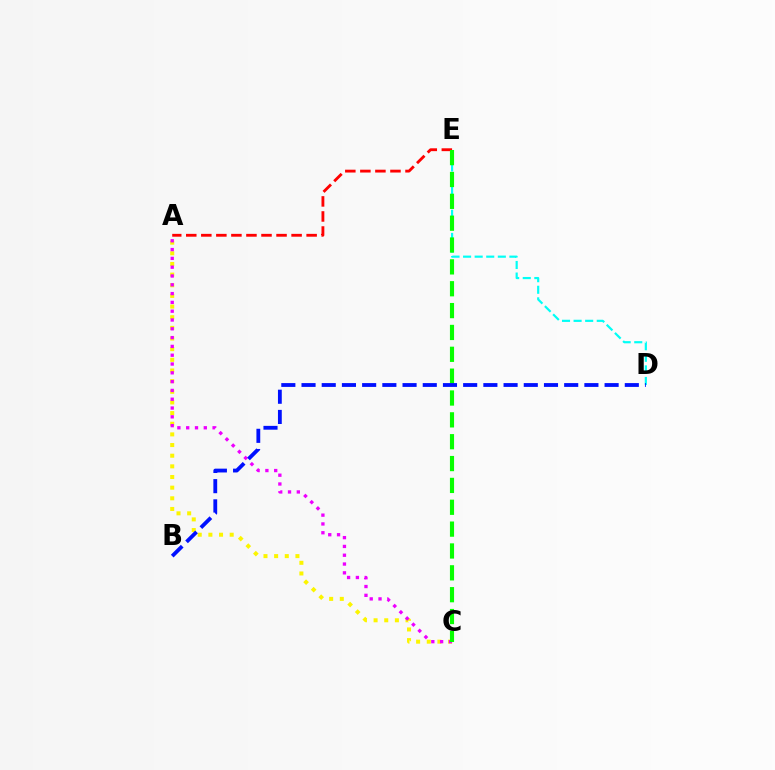{('D', 'E'): [{'color': '#00fff6', 'line_style': 'dashed', 'thickness': 1.57}], ('A', 'C'): [{'color': '#fcf500', 'line_style': 'dotted', 'thickness': 2.89}, {'color': '#ee00ff', 'line_style': 'dotted', 'thickness': 2.39}], ('A', 'E'): [{'color': '#ff0000', 'line_style': 'dashed', 'thickness': 2.04}], ('C', 'E'): [{'color': '#08ff00', 'line_style': 'dashed', 'thickness': 2.97}], ('B', 'D'): [{'color': '#0010ff', 'line_style': 'dashed', 'thickness': 2.74}]}